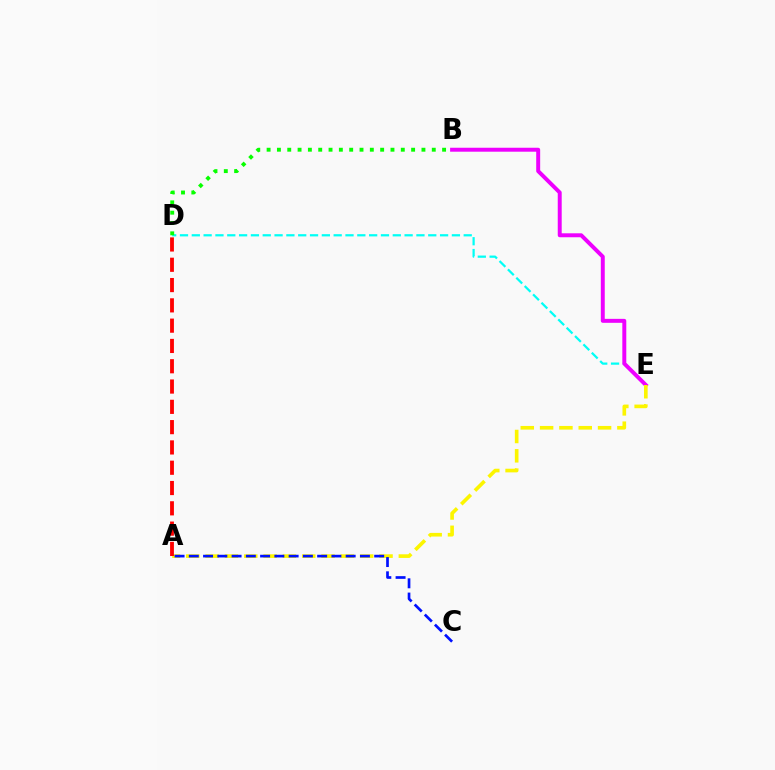{('D', 'E'): [{'color': '#00fff6', 'line_style': 'dashed', 'thickness': 1.61}], ('B', 'E'): [{'color': '#ee00ff', 'line_style': 'solid', 'thickness': 2.85}], ('B', 'D'): [{'color': '#08ff00', 'line_style': 'dotted', 'thickness': 2.8}], ('A', 'E'): [{'color': '#fcf500', 'line_style': 'dashed', 'thickness': 2.63}], ('A', 'D'): [{'color': '#ff0000', 'line_style': 'dashed', 'thickness': 2.76}], ('A', 'C'): [{'color': '#0010ff', 'line_style': 'dashed', 'thickness': 1.94}]}